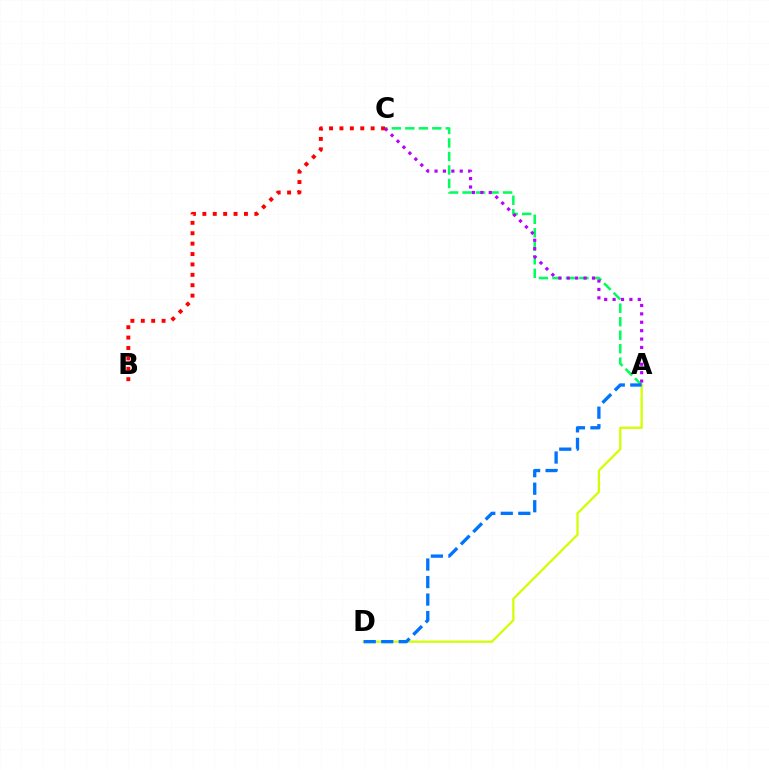{('A', 'C'): [{'color': '#00ff5c', 'line_style': 'dashed', 'thickness': 1.83}, {'color': '#b900ff', 'line_style': 'dotted', 'thickness': 2.28}], ('A', 'D'): [{'color': '#d1ff00', 'line_style': 'solid', 'thickness': 1.62}, {'color': '#0074ff', 'line_style': 'dashed', 'thickness': 2.38}], ('B', 'C'): [{'color': '#ff0000', 'line_style': 'dotted', 'thickness': 2.83}]}